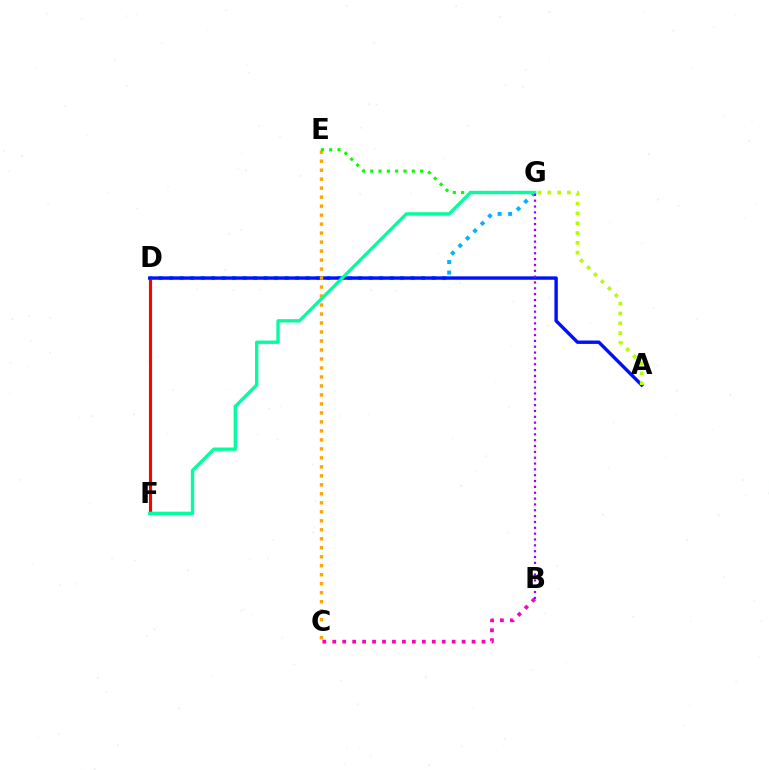{('D', 'F'): [{'color': '#ff0000', 'line_style': 'solid', 'thickness': 2.25}], ('D', 'G'): [{'color': '#00b5ff', 'line_style': 'dotted', 'thickness': 2.85}], ('A', 'D'): [{'color': '#0010ff', 'line_style': 'solid', 'thickness': 2.45}], ('C', 'E'): [{'color': '#ffa500', 'line_style': 'dotted', 'thickness': 2.44}], ('E', 'G'): [{'color': '#08ff00', 'line_style': 'dotted', 'thickness': 2.26}], ('B', 'C'): [{'color': '#ff00bd', 'line_style': 'dotted', 'thickness': 2.7}], ('A', 'G'): [{'color': '#b3ff00', 'line_style': 'dotted', 'thickness': 2.67}], ('F', 'G'): [{'color': '#00ff9d', 'line_style': 'solid', 'thickness': 2.41}], ('B', 'G'): [{'color': '#9b00ff', 'line_style': 'dotted', 'thickness': 1.59}]}